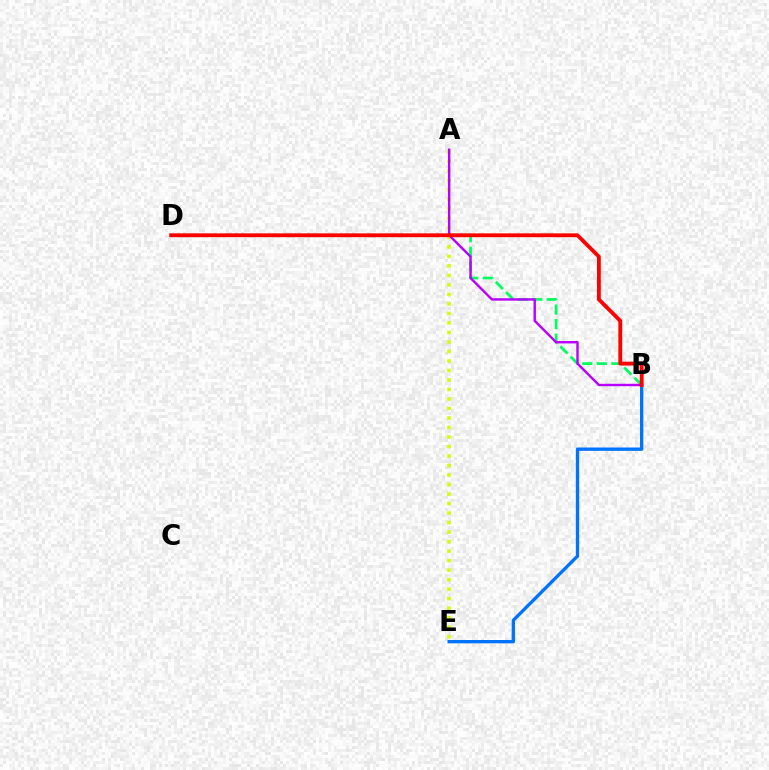{('B', 'E'): [{'color': '#0074ff', 'line_style': 'solid', 'thickness': 2.4}], ('B', 'D'): [{'color': '#00ff5c', 'line_style': 'dashed', 'thickness': 1.98}, {'color': '#ff0000', 'line_style': 'solid', 'thickness': 2.77}], ('A', 'E'): [{'color': '#d1ff00', 'line_style': 'dotted', 'thickness': 2.58}], ('A', 'B'): [{'color': '#b900ff', 'line_style': 'solid', 'thickness': 1.73}]}